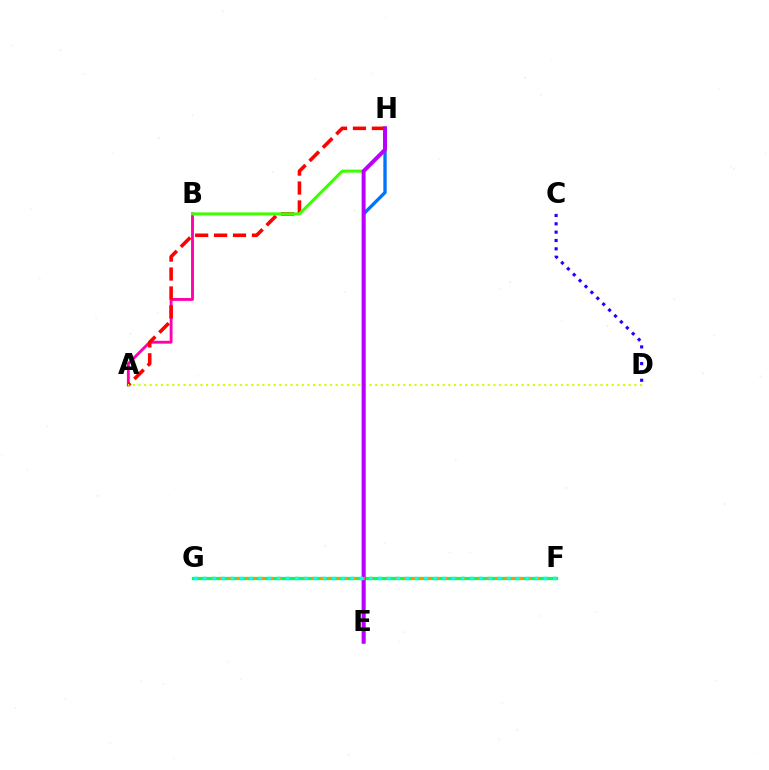{('A', 'B'): [{'color': '#ff00ac', 'line_style': 'solid', 'thickness': 2.06}], ('A', 'H'): [{'color': '#ff0000', 'line_style': 'dashed', 'thickness': 2.57}], ('F', 'G'): [{'color': '#00ff5c', 'line_style': 'solid', 'thickness': 2.34}, {'color': '#ff9400', 'line_style': 'dotted', 'thickness': 2.26}, {'color': '#00fff6', 'line_style': 'dotted', 'thickness': 2.5}], ('C', 'D'): [{'color': '#2500ff', 'line_style': 'dotted', 'thickness': 2.27}], ('B', 'H'): [{'color': '#3dff00', 'line_style': 'solid', 'thickness': 2.17}], ('A', 'D'): [{'color': '#d1ff00', 'line_style': 'dotted', 'thickness': 1.53}], ('E', 'H'): [{'color': '#0074ff', 'line_style': 'solid', 'thickness': 2.4}, {'color': '#b900ff', 'line_style': 'solid', 'thickness': 2.83}]}